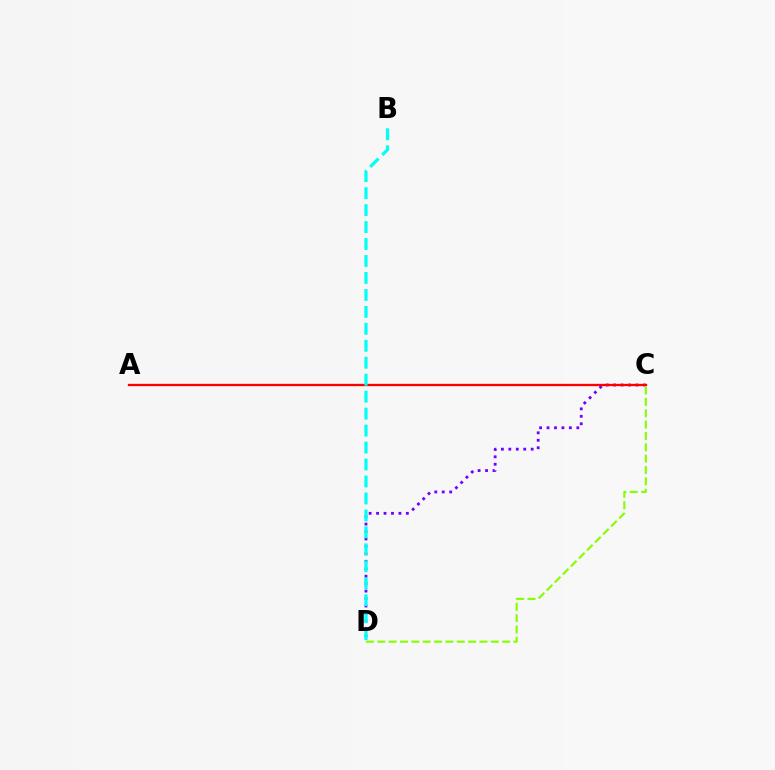{('C', 'D'): [{'color': '#7200ff', 'line_style': 'dotted', 'thickness': 2.02}, {'color': '#84ff00', 'line_style': 'dashed', 'thickness': 1.54}], ('A', 'C'): [{'color': '#ff0000', 'line_style': 'solid', 'thickness': 1.67}], ('B', 'D'): [{'color': '#00fff6', 'line_style': 'dashed', 'thickness': 2.3}]}